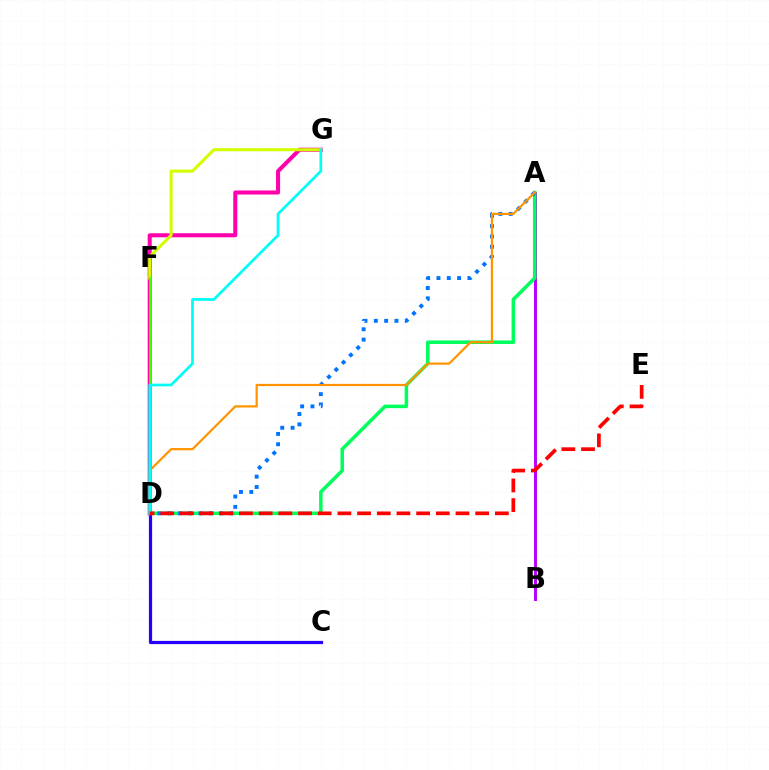{('A', 'B'): [{'color': '#b900ff', 'line_style': 'solid', 'thickness': 2.13}], ('C', 'D'): [{'color': '#2500ff', 'line_style': 'solid', 'thickness': 2.32}], ('A', 'D'): [{'color': '#00ff5c', 'line_style': 'solid', 'thickness': 2.53}, {'color': '#0074ff', 'line_style': 'dotted', 'thickness': 2.8}, {'color': '#ff9400', 'line_style': 'solid', 'thickness': 1.6}], ('D', 'G'): [{'color': '#ff00ac', 'line_style': 'solid', 'thickness': 2.92}, {'color': '#00fff6', 'line_style': 'solid', 'thickness': 1.98}], ('F', 'G'): [{'color': '#d1ff00', 'line_style': 'solid', 'thickness': 2.21}], ('D', 'F'): [{'color': '#3dff00', 'line_style': 'solid', 'thickness': 1.88}], ('D', 'E'): [{'color': '#ff0000', 'line_style': 'dashed', 'thickness': 2.67}]}